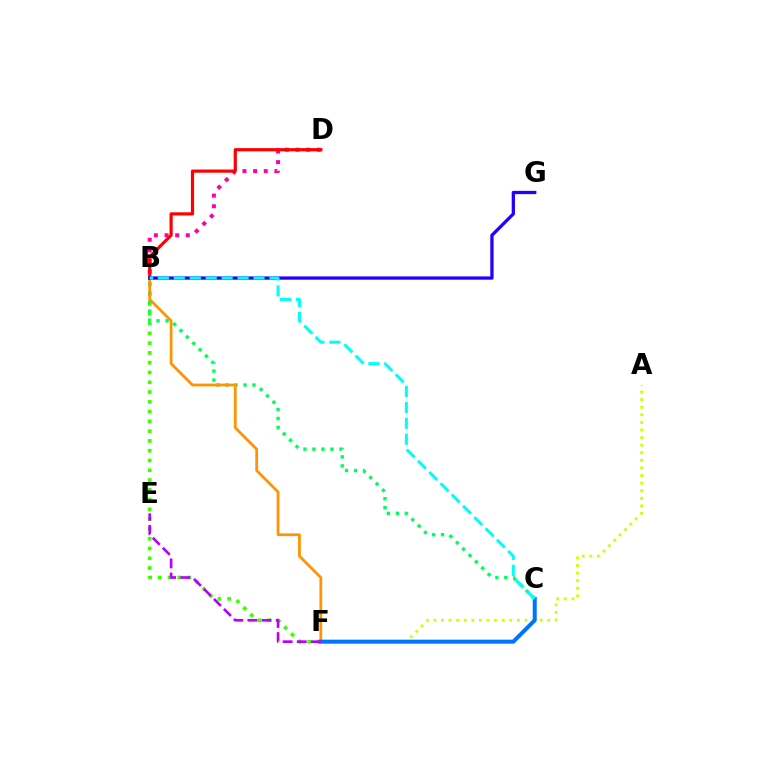{('A', 'F'): [{'color': '#d1ff00', 'line_style': 'dotted', 'thickness': 2.06}], ('B', 'F'): [{'color': '#3dff00', 'line_style': 'dotted', 'thickness': 2.66}, {'color': '#ff9400', 'line_style': 'solid', 'thickness': 1.99}], ('B', 'D'): [{'color': '#ff00ac', 'line_style': 'dotted', 'thickness': 2.89}, {'color': '#ff0000', 'line_style': 'solid', 'thickness': 2.29}], ('B', 'C'): [{'color': '#00ff5c', 'line_style': 'dotted', 'thickness': 2.45}, {'color': '#00fff6', 'line_style': 'dashed', 'thickness': 2.17}], ('C', 'F'): [{'color': '#0074ff', 'line_style': 'solid', 'thickness': 2.89}], ('B', 'G'): [{'color': '#2500ff', 'line_style': 'solid', 'thickness': 2.36}], ('E', 'F'): [{'color': '#b900ff', 'line_style': 'dashed', 'thickness': 1.92}]}